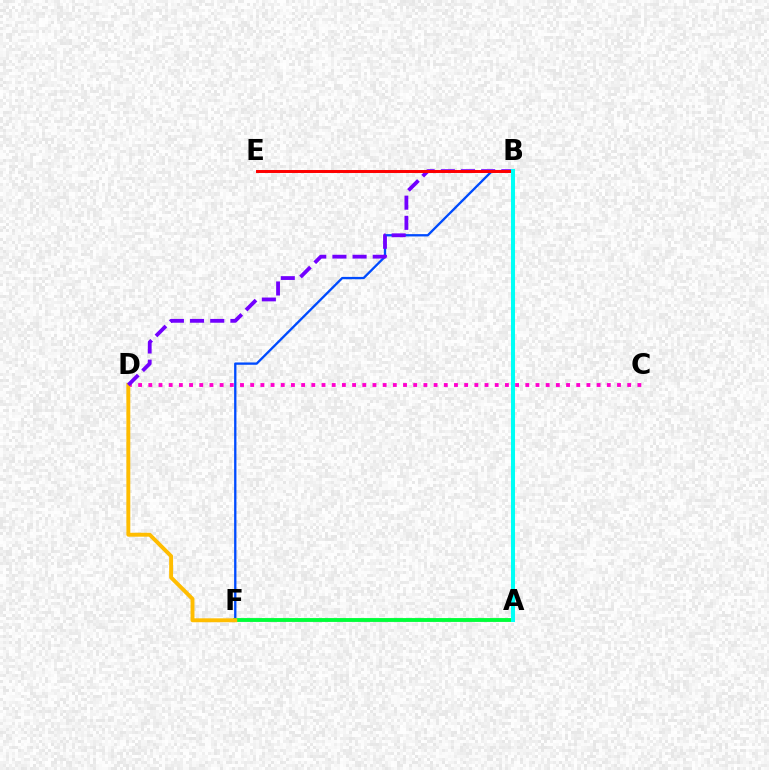{('B', 'F'): [{'color': '#004bff', 'line_style': 'solid', 'thickness': 1.67}], ('A', 'F'): [{'color': '#00ff39', 'line_style': 'solid', 'thickness': 2.78}], ('B', 'E'): [{'color': '#84ff00', 'line_style': 'dotted', 'thickness': 2.02}, {'color': '#ff0000', 'line_style': 'solid', 'thickness': 2.14}], ('C', 'D'): [{'color': '#ff00cf', 'line_style': 'dotted', 'thickness': 2.77}], ('D', 'F'): [{'color': '#ffbd00', 'line_style': 'solid', 'thickness': 2.82}], ('B', 'D'): [{'color': '#7200ff', 'line_style': 'dashed', 'thickness': 2.74}], ('A', 'B'): [{'color': '#00fff6', 'line_style': 'solid', 'thickness': 2.91}]}